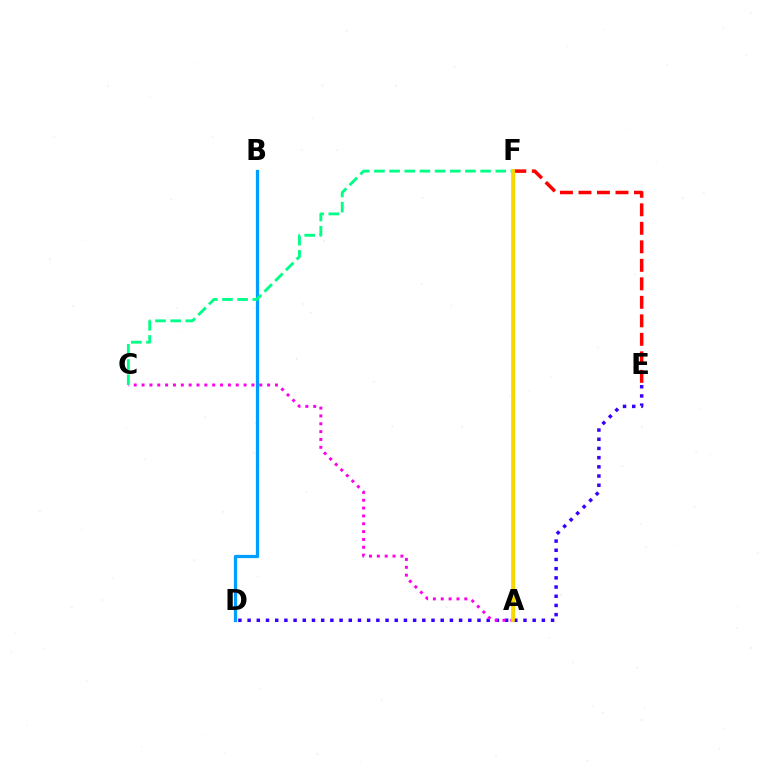{('E', 'F'): [{'color': '#ff0000', 'line_style': 'dashed', 'thickness': 2.51}], ('A', 'F'): [{'color': '#4fff00', 'line_style': 'solid', 'thickness': 2.34}, {'color': '#ffd500', 'line_style': 'solid', 'thickness': 2.66}], ('D', 'E'): [{'color': '#3700ff', 'line_style': 'dotted', 'thickness': 2.5}], ('B', 'D'): [{'color': '#009eff', 'line_style': 'solid', 'thickness': 2.33}], ('A', 'C'): [{'color': '#ff00ed', 'line_style': 'dotted', 'thickness': 2.13}], ('C', 'F'): [{'color': '#00ff86', 'line_style': 'dashed', 'thickness': 2.06}]}